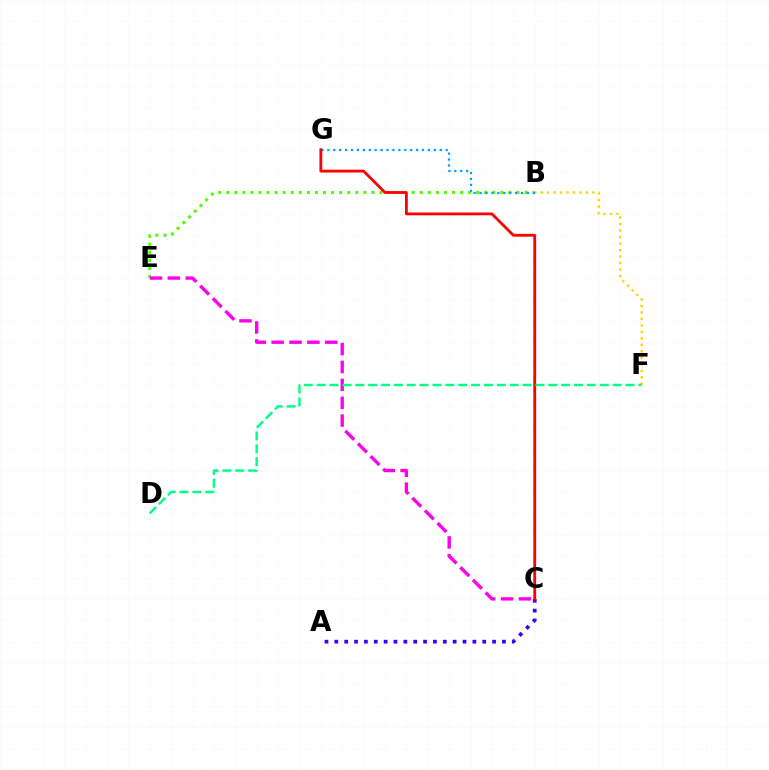{('B', 'F'): [{'color': '#ffd500', 'line_style': 'dotted', 'thickness': 1.76}], ('B', 'E'): [{'color': '#4fff00', 'line_style': 'dotted', 'thickness': 2.19}], ('C', 'E'): [{'color': '#ff00ed', 'line_style': 'dashed', 'thickness': 2.43}], ('B', 'G'): [{'color': '#009eff', 'line_style': 'dotted', 'thickness': 1.61}], ('A', 'C'): [{'color': '#3700ff', 'line_style': 'dotted', 'thickness': 2.68}], ('C', 'G'): [{'color': '#ff0000', 'line_style': 'solid', 'thickness': 2.03}], ('D', 'F'): [{'color': '#00ff86', 'line_style': 'dashed', 'thickness': 1.75}]}